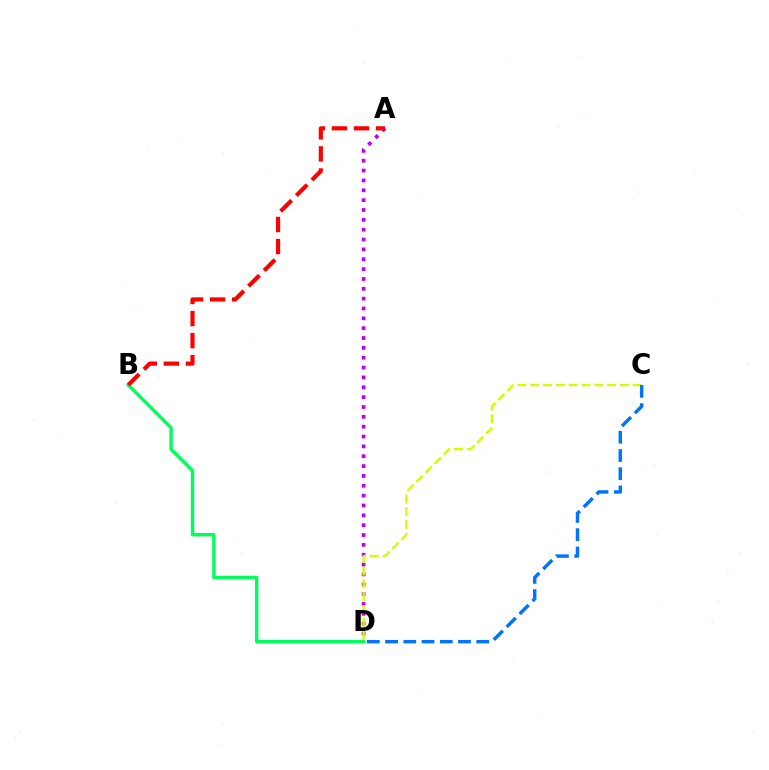{('A', 'D'): [{'color': '#b900ff', 'line_style': 'dotted', 'thickness': 2.68}], ('B', 'D'): [{'color': '#00ff5c', 'line_style': 'solid', 'thickness': 2.45}], ('C', 'D'): [{'color': '#d1ff00', 'line_style': 'dashed', 'thickness': 1.74}, {'color': '#0074ff', 'line_style': 'dashed', 'thickness': 2.48}], ('A', 'B'): [{'color': '#ff0000', 'line_style': 'dashed', 'thickness': 3.0}]}